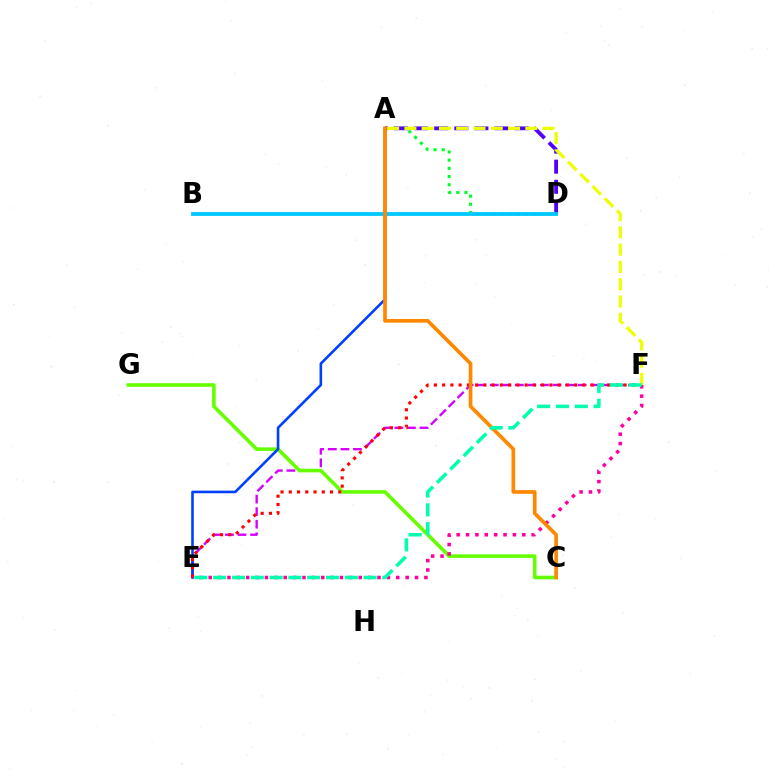{('A', 'D'): [{'color': '#00ff27', 'line_style': 'dotted', 'thickness': 2.23}, {'color': '#4f00ff', 'line_style': 'dashed', 'thickness': 2.73}], ('E', 'F'): [{'color': '#d600ff', 'line_style': 'dashed', 'thickness': 1.71}, {'color': '#ff0000', 'line_style': 'dotted', 'thickness': 2.24}, {'color': '#ff00a0', 'line_style': 'dotted', 'thickness': 2.55}, {'color': '#00ffaf', 'line_style': 'dashed', 'thickness': 2.55}], ('C', 'G'): [{'color': '#66ff00', 'line_style': 'solid', 'thickness': 2.6}], ('A', 'E'): [{'color': '#003fff', 'line_style': 'solid', 'thickness': 1.87}], ('A', 'F'): [{'color': '#eeff00', 'line_style': 'dashed', 'thickness': 2.35}], ('B', 'D'): [{'color': '#00c7ff', 'line_style': 'solid', 'thickness': 2.75}], ('A', 'C'): [{'color': '#ff8800', 'line_style': 'solid', 'thickness': 2.65}]}